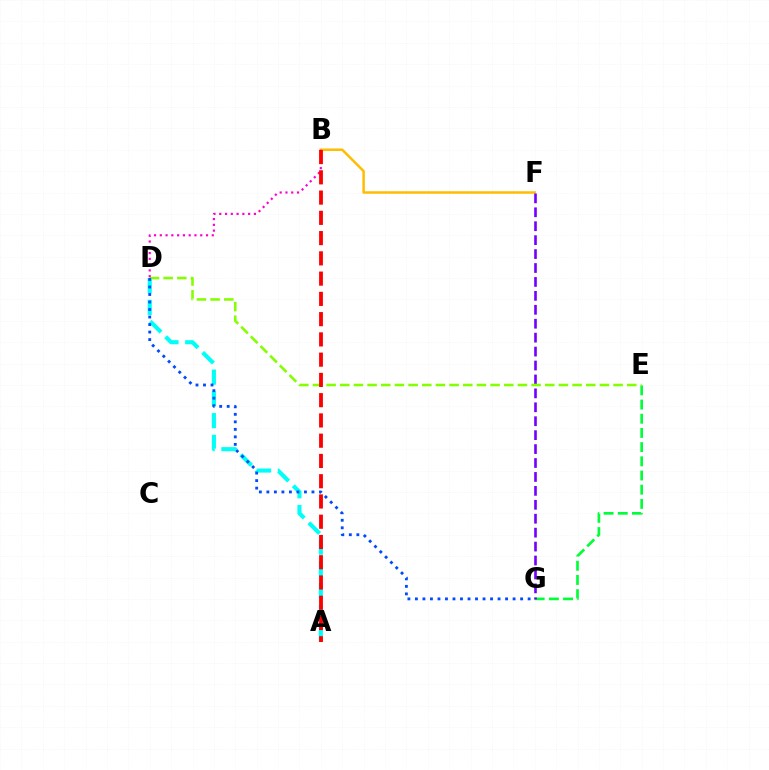{('B', 'F'): [{'color': '#ffbd00', 'line_style': 'solid', 'thickness': 1.8}], ('E', 'G'): [{'color': '#00ff39', 'line_style': 'dashed', 'thickness': 1.93}], ('A', 'D'): [{'color': '#00fff6', 'line_style': 'dashed', 'thickness': 2.96}], ('F', 'G'): [{'color': '#7200ff', 'line_style': 'dashed', 'thickness': 1.89}], ('D', 'E'): [{'color': '#84ff00', 'line_style': 'dashed', 'thickness': 1.86}], ('B', 'D'): [{'color': '#ff00cf', 'line_style': 'dotted', 'thickness': 1.57}], ('D', 'G'): [{'color': '#004bff', 'line_style': 'dotted', 'thickness': 2.04}], ('A', 'B'): [{'color': '#ff0000', 'line_style': 'dashed', 'thickness': 2.75}]}